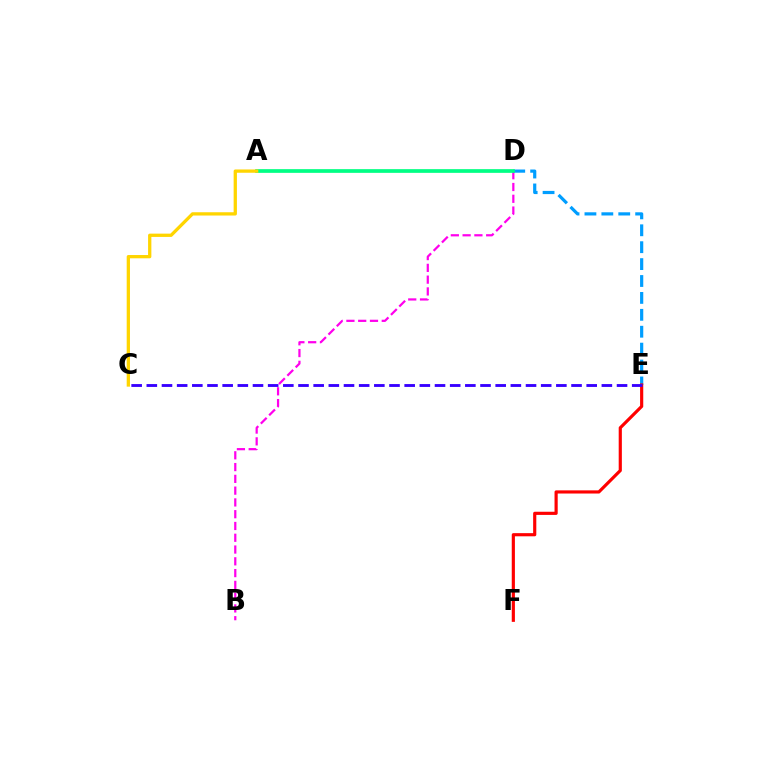{('B', 'D'): [{'color': '#ff00ed', 'line_style': 'dashed', 'thickness': 1.6}], ('A', 'D'): [{'color': '#4fff00', 'line_style': 'solid', 'thickness': 1.62}, {'color': '#00ff86', 'line_style': 'solid', 'thickness': 2.64}], ('D', 'E'): [{'color': '#009eff', 'line_style': 'dashed', 'thickness': 2.3}], ('E', 'F'): [{'color': '#ff0000', 'line_style': 'solid', 'thickness': 2.28}], ('A', 'C'): [{'color': '#ffd500', 'line_style': 'solid', 'thickness': 2.37}], ('C', 'E'): [{'color': '#3700ff', 'line_style': 'dashed', 'thickness': 2.06}]}